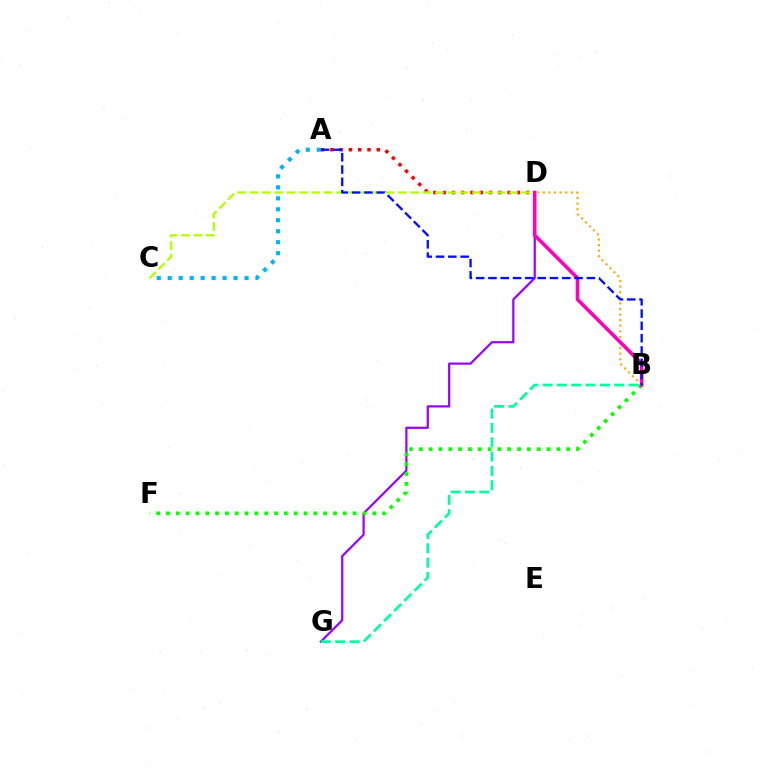{('B', 'D'): [{'color': '#ffa500', 'line_style': 'dotted', 'thickness': 1.52}, {'color': '#ff00bd', 'line_style': 'solid', 'thickness': 2.57}], ('D', 'G'): [{'color': '#9b00ff', 'line_style': 'solid', 'thickness': 1.59}], ('A', 'D'): [{'color': '#ff0000', 'line_style': 'dotted', 'thickness': 2.52}], ('B', 'F'): [{'color': '#08ff00', 'line_style': 'dotted', 'thickness': 2.67}], ('A', 'C'): [{'color': '#00b5ff', 'line_style': 'dotted', 'thickness': 2.98}], ('C', 'D'): [{'color': '#b3ff00', 'line_style': 'dashed', 'thickness': 1.68}], ('A', 'B'): [{'color': '#0010ff', 'line_style': 'dashed', 'thickness': 1.67}], ('B', 'G'): [{'color': '#00ff9d', 'line_style': 'dashed', 'thickness': 1.95}]}